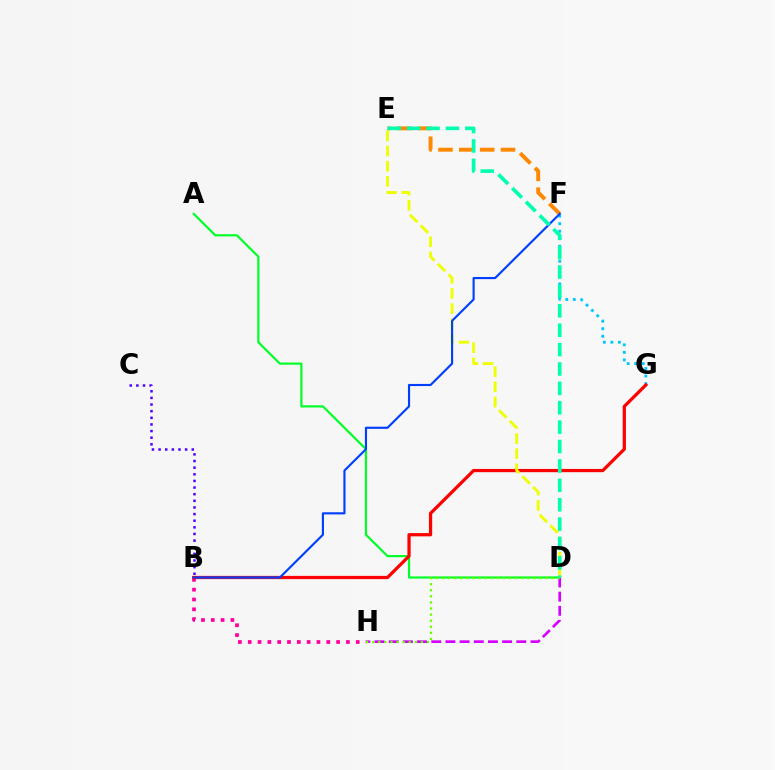{('B', 'H'): [{'color': '#ff00a0', 'line_style': 'dotted', 'thickness': 2.67}], ('A', 'D'): [{'color': '#00ff27', 'line_style': 'solid', 'thickness': 1.58}], ('D', 'H'): [{'color': '#d600ff', 'line_style': 'dashed', 'thickness': 1.93}, {'color': '#66ff00', 'line_style': 'dotted', 'thickness': 1.65}], ('E', 'F'): [{'color': '#ff8800', 'line_style': 'dashed', 'thickness': 2.83}], ('F', 'G'): [{'color': '#00c7ff', 'line_style': 'dotted', 'thickness': 2.05}], ('B', 'G'): [{'color': '#ff0000', 'line_style': 'solid', 'thickness': 2.33}], ('D', 'E'): [{'color': '#eeff00', 'line_style': 'dashed', 'thickness': 2.06}, {'color': '#00ffaf', 'line_style': 'dashed', 'thickness': 2.63}], ('B', 'F'): [{'color': '#003fff', 'line_style': 'solid', 'thickness': 1.54}], ('B', 'C'): [{'color': '#4f00ff', 'line_style': 'dotted', 'thickness': 1.8}]}